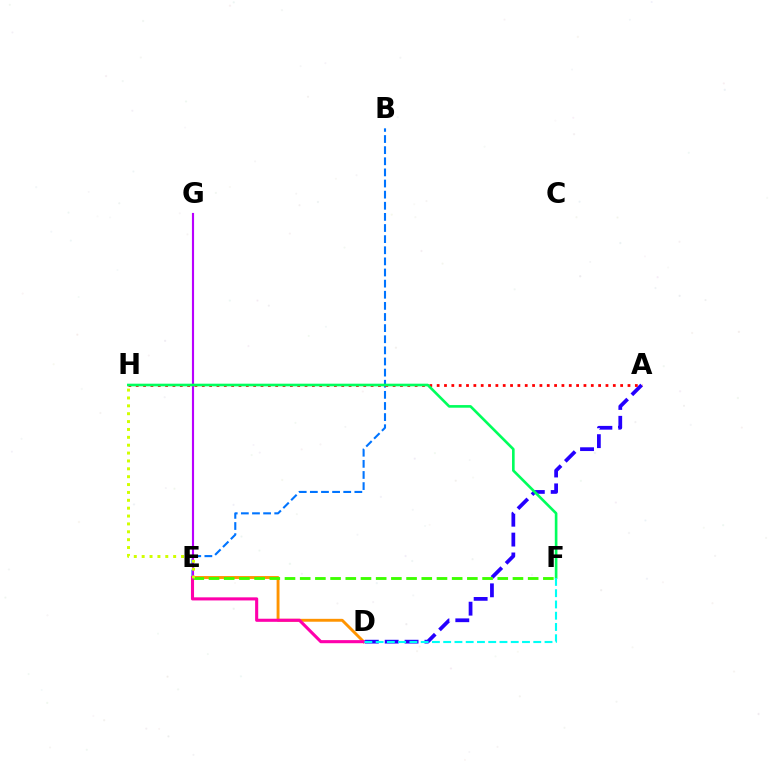{('A', 'D'): [{'color': '#2500ff', 'line_style': 'dashed', 'thickness': 2.7}], ('B', 'E'): [{'color': '#0074ff', 'line_style': 'dashed', 'thickness': 1.51}], ('D', 'E'): [{'color': '#ff9400', 'line_style': 'solid', 'thickness': 2.08}, {'color': '#ff00ac', 'line_style': 'solid', 'thickness': 2.23}], ('E', 'F'): [{'color': '#3dff00', 'line_style': 'dashed', 'thickness': 2.06}], ('E', 'G'): [{'color': '#b900ff', 'line_style': 'solid', 'thickness': 1.54}], ('E', 'H'): [{'color': '#d1ff00', 'line_style': 'dotted', 'thickness': 2.14}], ('A', 'H'): [{'color': '#ff0000', 'line_style': 'dotted', 'thickness': 1.99}], ('F', 'H'): [{'color': '#00ff5c', 'line_style': 'solid', 'thickness': 1.89}], ('D', 'F'): [{'color': '#00fff6', 'line_style': 'dashed', 'thickness': 1.53}]}